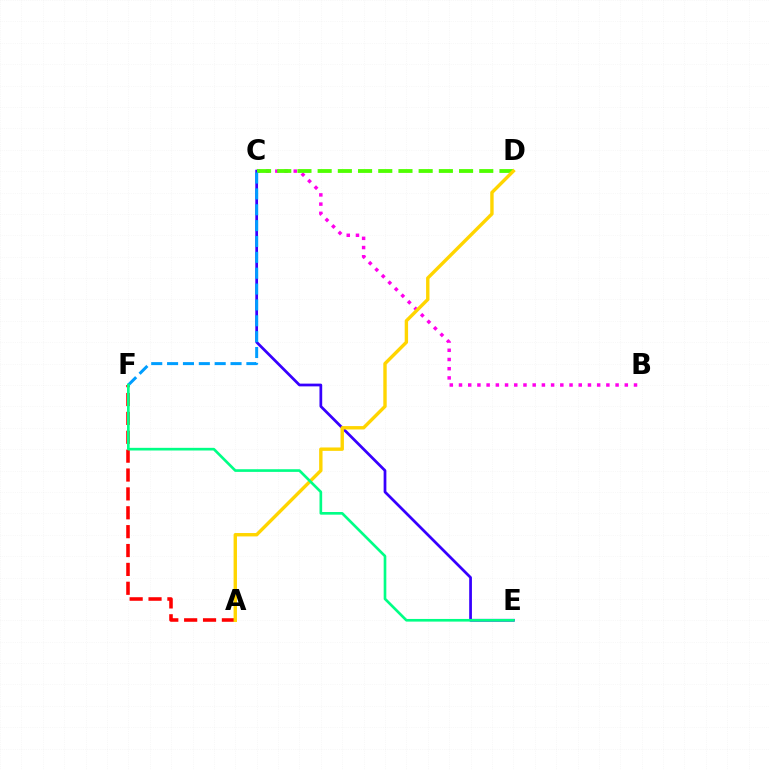{('B', 'C'): [{'color': '#ff00ed', 'line_style': 'dotted', 'thickness': 2.5}], ('C', 'E'): [{'color': '#3700ff', 'line_style': 'solid', 'thickness': 1.97}], ('C', 'D'): [{'color': '#4fff00', 'line_style': 'dashed', 'thickness': 2.74}], ('A', 'F'): [{'color': '#ff0000', 'line_style': 'dashed', 'thickness': 2.56}], ('C', 'F'): [{'color': '#009eff', 'line_style': 'dashed', 'thickness': 2.15}], ('A', 'D'): [{'color': '#ffd500', 'line_style': 'solid', 'thickness': 2.44}], ('E', 'F'): [{'color': '#00ff86', 'line_style': 'solid', 'thickness': 1.91}]}